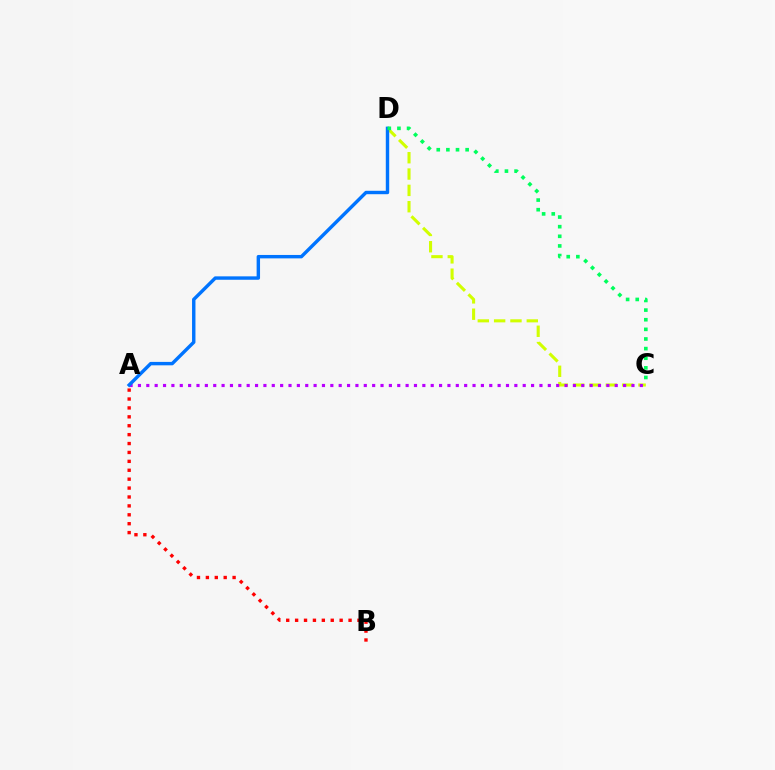{('A', 'B'): [{'color': '#ff0000', 'line_style': 'dotted', 'thickness': 2.42}], ('C', 'D'): [{'color': '#d1ff00', 'line_style': 'dashed', 'thickness': 2.22}, {'color': '#00ff5c', 'line_style': 'dotted', 'thickness': 2.62}], ('A', 'C'): [{'color': '#b900ff', 'line_style': 'dotted', 'thickness': 2.27}], ('A', 'D'): [{'color': '#0074ff', 'line_style': 'solid', 'thickness': 2.46}]}